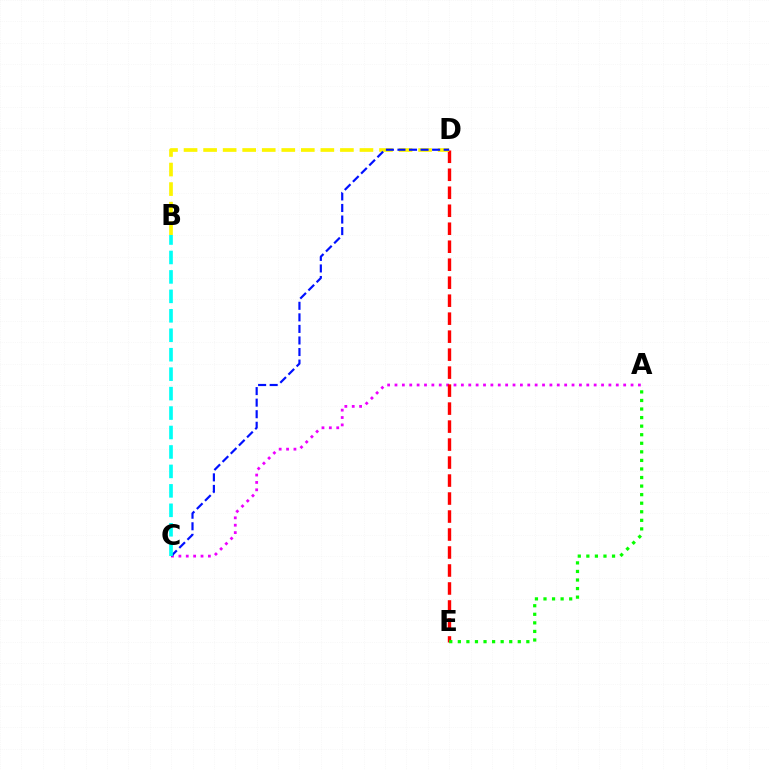{('A', 'C'): [{'color': '#ee00ff', 'line_style': 'dotted', 'thickness': 2.0}], ('D', 'E'): [{'color': '#ff0000', 'line_style': 'dashed', 'thickness': 2.44}], ('B', 'D'): [{'color': '#fcf500', 'line_style': 'dashed', 'thickness': 2.66}], ('C', 'D'): [{'color': '#0010ff', 'line_style': 'dashed', 'thickness': 1.57}], ('A', 'E'): [{'color': '#08ff00', 'line_style': 'dotted', 'thickness': 2.33}], ('B', 'C'): [{'color': '#00fff6', 'line_style': 'dashed', 'thickness': 2.64}]}